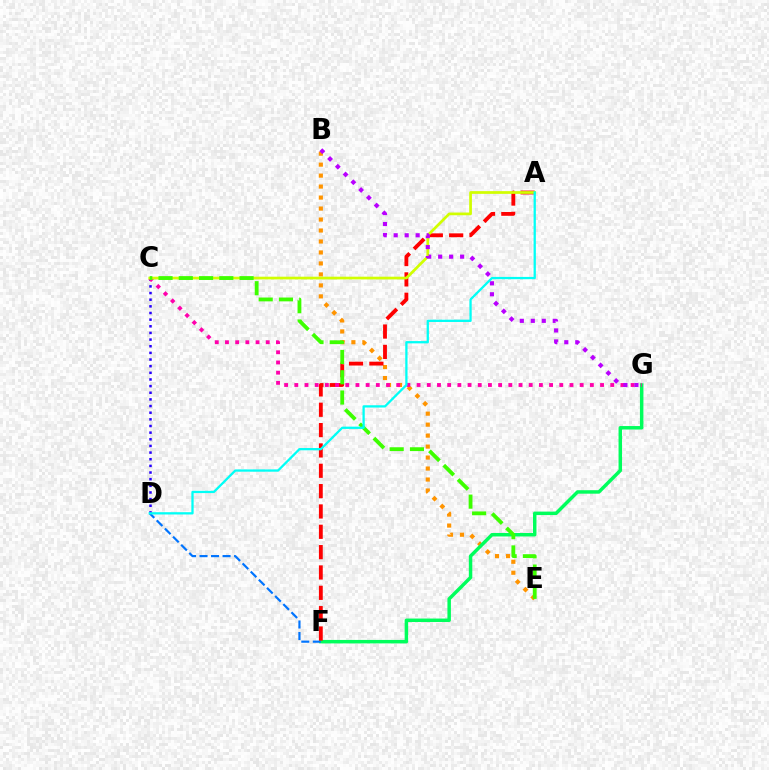{('B', 'E'): [{'color': '#ff9400', 'line_style': 'dotted', 'thickness': 2.98}], ('F', 'G'): [{'color': '#00ff5c', 'line_style': 'solid', 'thickness': 2.5}], ('C', 'D'): [{'color': '#2500ff', 'line_style': 'dotted', 'thickness': 1.81}], ('D', 'F'): [{'color': '#0074ff', 'line_style': 'dashed', 'thickness': 1.56}], ('A', 'F'): [{'color': '#ff0000', 'line_style': 'dashed', 'thickness': 2.76}], ('C', 'G'): [{'color': '#ff00ac', 'line_style': 'dotted', 'thickness': 2.77}], ('A', 'C'): [{'color': '#d1ff00', 'line_style': 'solid', 'thickness': 1.96}], ('C', 'E'): [{'color': '#3dff00', 'line_style': 'dashed', 'thickness': 2.75}], ('B', 'G'): [{'color': '#b900ff', 'line_style': 'dotted', 'thickness': 2.98}], ('A', 'D'): [{'color': '#00fff6', 'line_style': 'solid', 'thickness': 1.64}]}